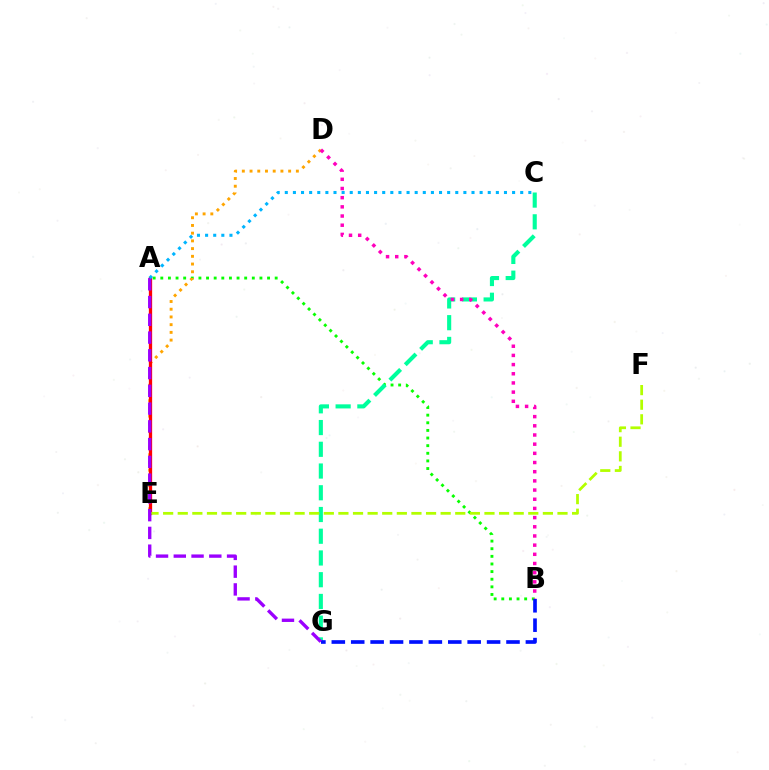{('A', 'B'): [{'color': '#08ff00', 'line_style': 'dotted', 'thickness': 2.07}], ('D', 'E'): [{'color': '#ffa500', 'line_style': 'dotted', 'thickness': 2.1}], ('C', 'G'): [{'color': '#00ff9d', 'line_style': 'dashed', 'thickness': 2.95}], ('A', 'E'): [{'color': '#ff0000', 'line_style': 'solid', 'thickness': 2.36}], ('B', 'G'): [{'color': '#0010ff', 'line_style': 'dashed', 'thickness': 2.64}], ('E', 'F'): [{'color': '#b3ff00', 'line_style': 'dashed', 'thickness': 1.98}], ('B', 'D'): [{'color': '#ff00bd', 'line_style': 'dotted', 'thickness': 2.49}], ('A', 'G'): [{'color': '#9b00ff', 'line_style': 'dashed', 'thickness': 2.41}], ('A', 'C'): [{'color': '#00b5ff', 'line_style': 'dotted', 'thickness': 2.21}]}